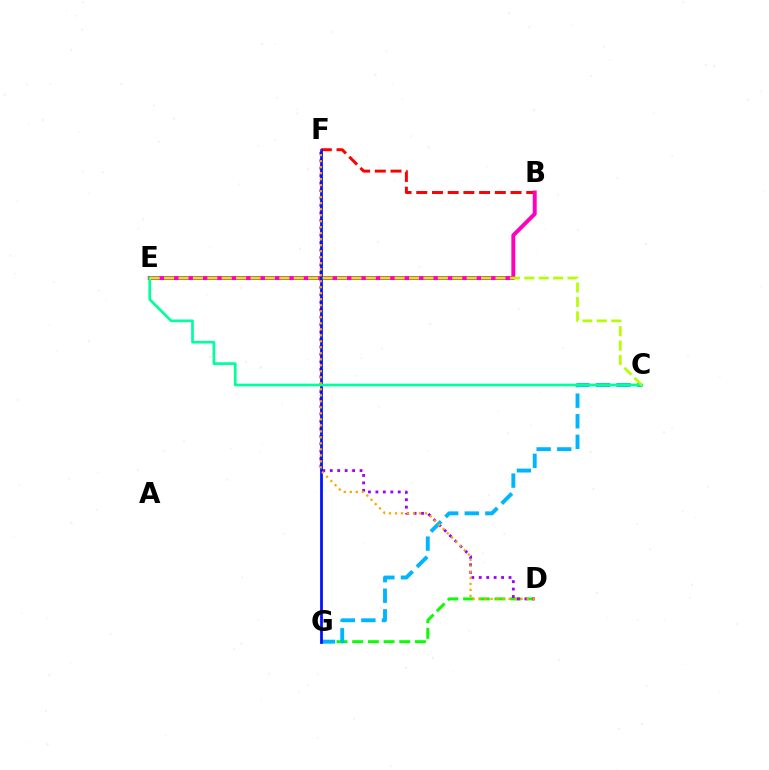{('D', 'G'): [{'color': '#08ff00', 'line_style': 'dashed', 'thickness': 2.13}], ('B', 'F'): [{'color': '#ff0000', 'line_style': 'dashed', 'thickness': 2.13}], ('B', 'E'): [{'color': '#ff00bd', 'line_style': 'solid', 'thickness': 2.84}], ('D', 'F'): [{'color': '#9b00ff', 'line_style': 'dotted', 'thickness': 2.02}, {'color': '#ffa500', 'line_style': 'dotted', 'thickness': 1.63}], ('C', 'G'): [{'color': '#00b5ff', 'line_style': 'dashed', 'thickness': 2.8}], ('F', 'G'): [{'color': '#0010ff', 'line_style': 'solid', 'thickness': 1.98}], ('C', 'E'): [{'color': '#00ff9d', 'line_style': 'solid', 'thickness': 1.94}, {'color': '#b3ff00', 'line_style': 'dashed', 'thickness': 1.96}]}